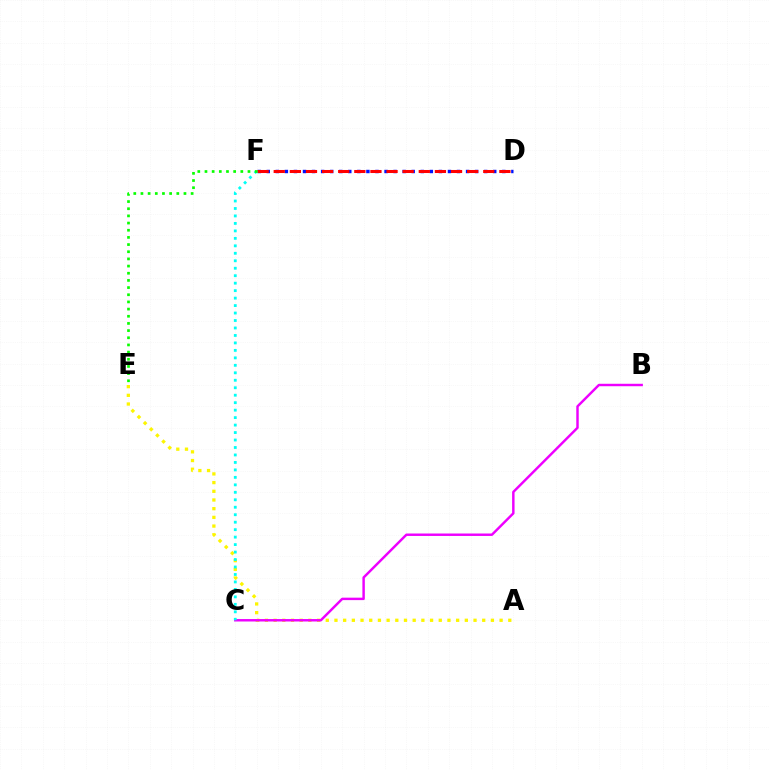{('A', 'E'): [{'color': '#fcf500', 'line_style': 'dotted', 'thickness': 2.36}], ('B', 'C'): [{'color': '#ee00ff', 'line_style': 'solid', 'thickness': 1.76}], ('D', 'F'): [{'color': '#0010ff', 'line_style': 'dotted', 'thickness': 2.46}, {'color': '#ff0000', 'line_style': 'dashed', 'thickness': 2.19}], ('C', 'F'): [{'color': '#00fff6', 'line_style': 'dotted', 'thickness': 2.03}], ('E', 'F'): [{'color': '#08ff00', 'line_style': 'dotted', 'thickness': 1.95}]}